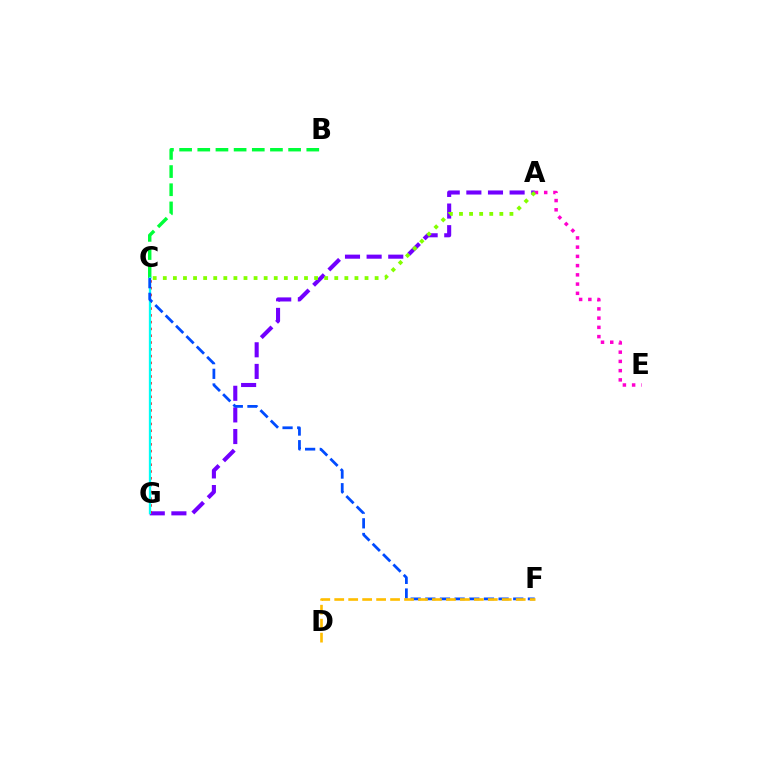{('B', 'C'): [{'color': '#00ff39', 'line_style': 'dashed', 'thickness': 2.47}], ('A', 'G'): [{'color': '#7200ff', 'line_style': 'dashed', 'thickness': 2.94}], ('C', 'G'): [{'color': '#ff0000', 'line_style': 'dotted', 'thickness': 1.84}, {'color': '#00fff6', 'line_style': 'solid', 'thickness': 1.66}], ('C', 'F'): [{'color': '#004bff', 'line_style': 'dashed', 'thickness': 1.99}], ('D', 'F'): [{'color': '#ffbd00', 'line_style': 'dashed', 'thickness': 1.9}], ('A', 'E'): [{'color': '#ff00cf', 'line_style': 'dotted', 'thickness': 2.51}], ('A', 'C'): [{'color': '#84ff00', 'line_style': 'dotted', 'thickness': 2.74}]}